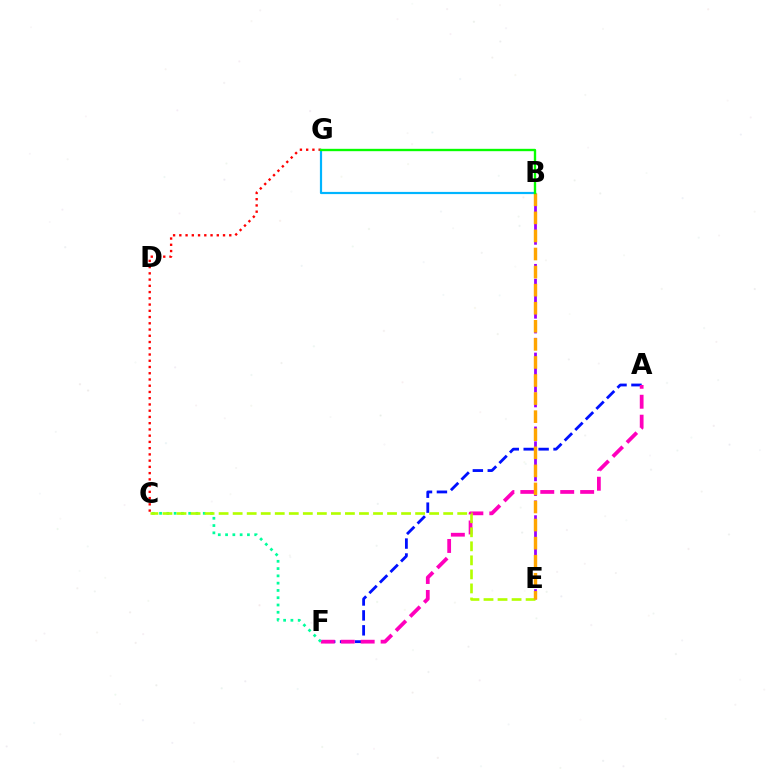{('C', 'G'): [{'color': '#ff0000', 'line_style': 'dotted', 'thickness': 1.7}], ('B', 'G'): [{'color': '#00b5ff', 'line_style': 'solid', 'thickness': 1.58}, {'color': '#08ff00', 'line_style': 'solid', 'thickness': 1.7}], ('A', 'F'): [{'color': '#0010ff', 'line_style': 'dashed', 'thickness': 2.03}, {'color': '#ff00bd', 'line_style': 'dashed', 'thickness': 2.71}], ('C', 'F'): [{'color': '#00ff9d', 'line_style': 'dotted', 'thickness': 1.98}], ('B', 'E'): [{'color': '#9b00ff', 'line_style': 'dashed', 'thickness': 2.01}, {'color': '#ffa500', 'line_style': 'dashed', 'thickness': 2.45}], ('C', 'E'): [{'color': '#b3ff00', 'line_style': 'dashed', 'thickness': 1.91}]}